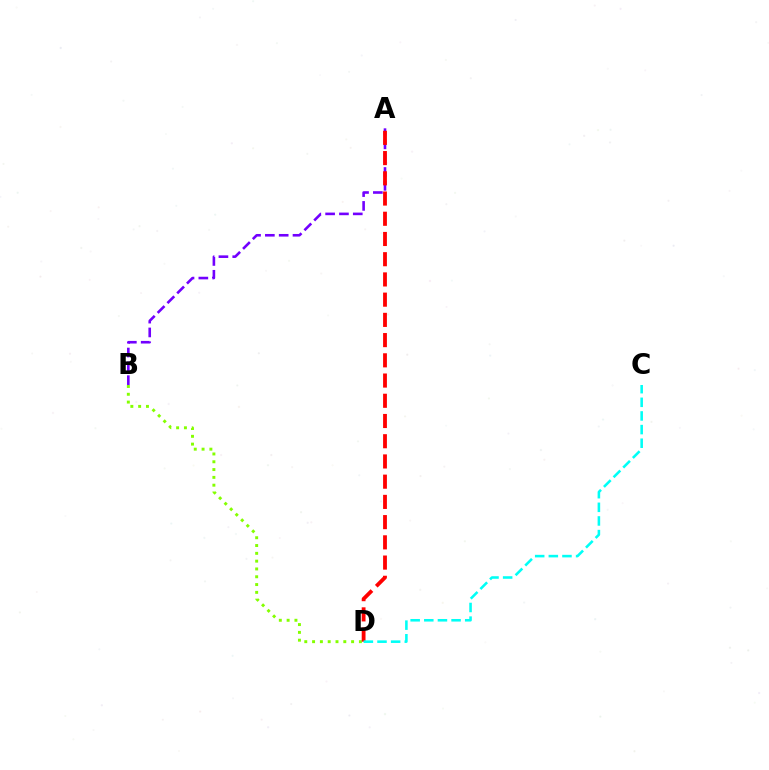{('B', 'D'): [{'color': '#84ff00', 'line_style': 'dotted', 'thickness': 2.12}], ('A', 'B'): [{'color': '#7200ff', 'line_style': 'dashed', 'thickness': 1.88}], ('A', 'D'): [{'color': '#ff0000', 'line_style': 'dashed', 'thickness': 2.75}], ('C', 'D'): [{'color': '#00fff6', 'line_style': 'dashed', 'thickness': 1.85}]}